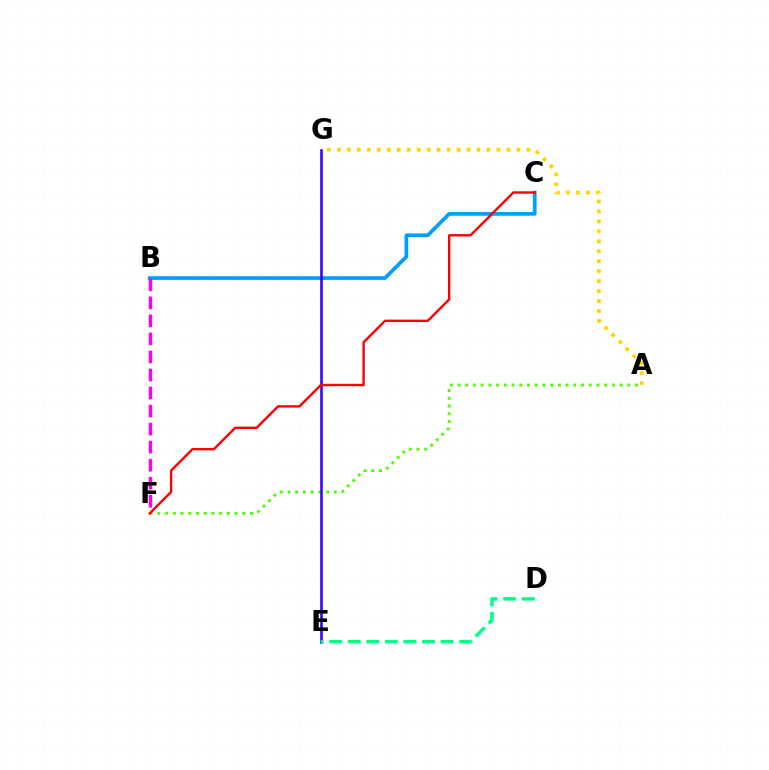{('B', 'C'): [{'color': '#009eff', 'line_style': 'solid', 'thickness': 2.66}], ('A', 'F'): [{'color': '#4fff00', 'line_style': 'dotted', 'thickness': 2.1}], ('A', 'G'): [{'color': '#ffd500', 'line_style': 'dotted', 'thickness': 2.71}], ('B', 'F'): [{'color': '#ff00ed', 'line_style': 'dashed', 'thickness': 2.45}], ('E', 'G'): [{'color': '#3700ff', 'line_style': 'solid', 'thickness': 1.87}], ('D', 'E'): [{'color': '#00ff86', 'line_style': 'dashed', 'thickness': 2.52}], ('C', 'F'): [{'color': '#ff0000', 'line_style': 'solid', 'thickness': 1.72}]}